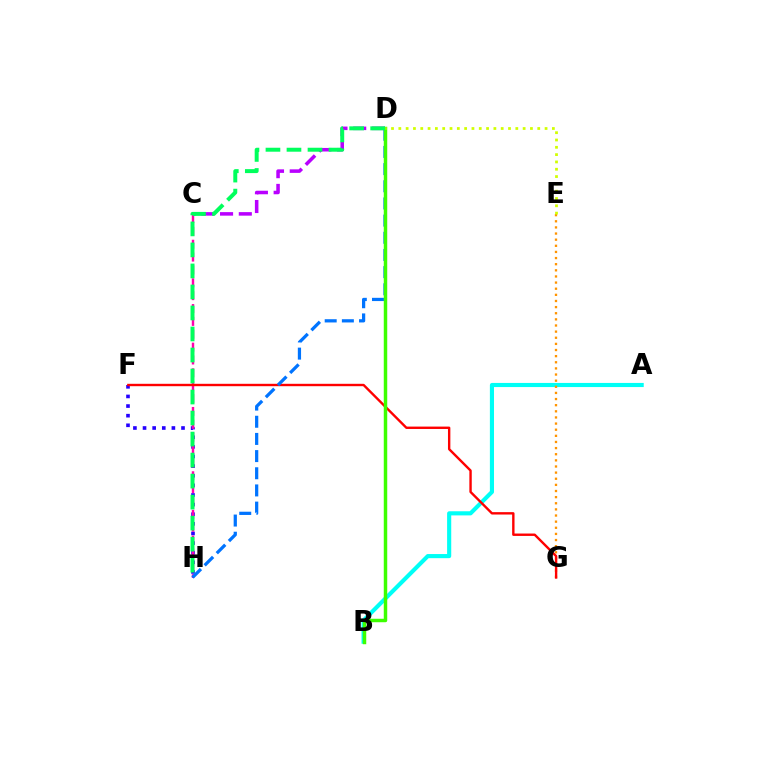{('C', 'D'): [{'color': '#b900ff', 'line_style': 'dashed', 'thickness': 2.55}], ('F', 'H'): [{'color': '#2500ff', 'line_style': 'dotted', 'thickness': 2.61}], ('A', 'B'): [{'color': '#00fff6', 'line_style': 'solid', 'thickness': 2.97}], ('E', 'G'): [{'color': '#ff9400', 'line_style': 'dotted', 'thickness': 1.67}], ('C', 'H'): [{'color': '#ff00ac', 'line_style': 'dashed', 'thickness': 1.75}], ('F', 'G'): [{'color': '#ff0000', 'line_style': 'solid', 'thickness': 1.72}], ('D', 'H'): [{'color': '#0074ff', 'line_style': 'dashed', 'thickness': 2.33}, {'color': '#00ff5c', 'line_style': 'dashed', 'thickness': 2.85}], ('B', 'D'): [{'color': '#3dff00', 'line_style': 'solid', 'thickness': 2.5}], ('D', 'E'): [{'color': '#d1ff00', 'line_style': 'dotted', 'thickness': 1.99}]}